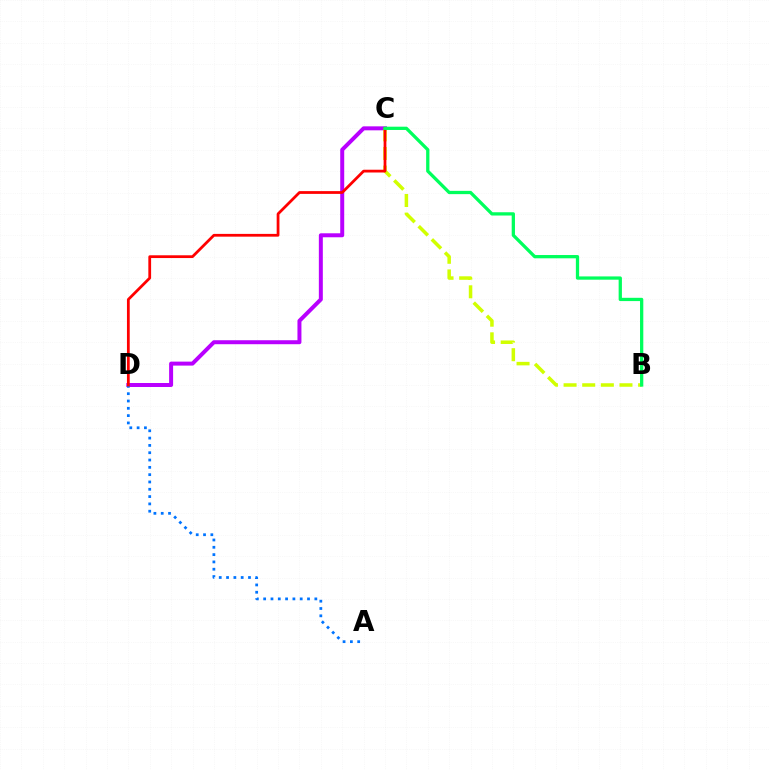{('C', 'D'): [{'color': '#b900ff', 'line_style': 'solid', 'thickness': 2.87}, {'color': '#ff0000', 'line_style': 'solid', 'thickness': 1.99}], ('B', 'C'): [{'color': '#d1ff00', 'line_style': 'dashed', 'thickness': 2.53}, {'color': '#00ff5c', 'line_style': 'solid', 'thickness': 2.36}], ('A', 'D'): [{'color': '#0074ff', 'line_style': 'dotted', 'thickness': 1.99}]}